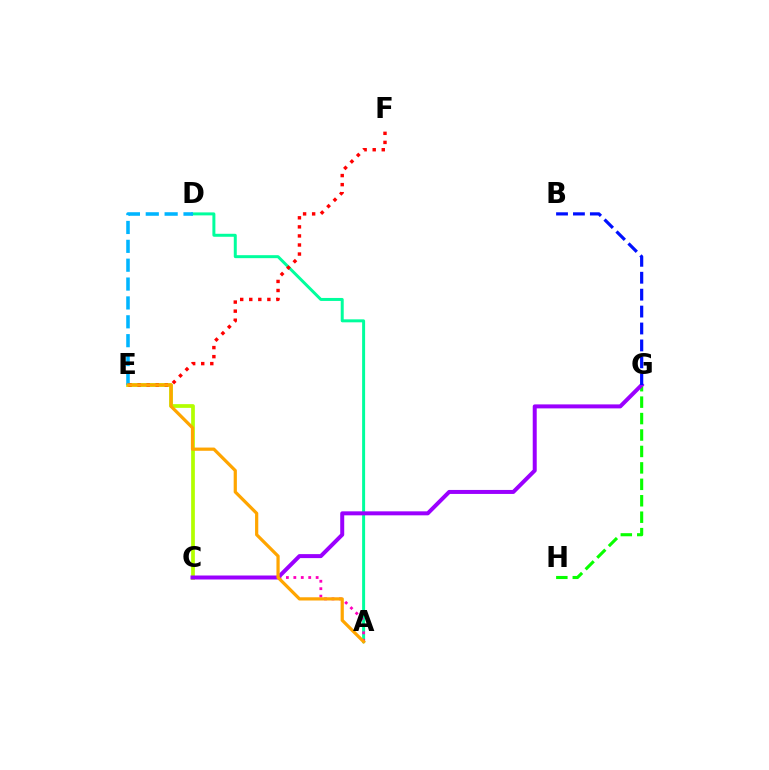{('A', 'D'): [{'color': '#00ff9d', 'line_style': 'solid', 'thickness': 2.15}], ('C', 'E'): [{'color': '#b3ff00', 'line_style': 'solid', 'thickness': 2.67}], ('G', 'H'): [{'color': '#08ff00', 'line_style': 'dashed', 'thickness': 2.23}], ('D', 'E'): [{'color': '#00b5ff', 'line_style': 'dashed', 'thickness': 2.56}], ('A', 'C'): [{'color': '#ff00bd', 'line_style': 'dotted', 'thickness': 2.02}], ('E', 'F'): [{'color': '#ff0000', 'line_style': 'dotted', 'thickness': 2.46}], ('C', 'G'): [{'color': '#9b00ff', 'line_style': 'solid', 'thickness': 2.87}], ('B', 'G'): [{'color': '#0010ff', 'line_style': 'dashed', 'thickness': 2.3}], ('A', 'E'): [{'color': '#ffa500', 'line_style': 'solid', 'thickness': 2.32}]}